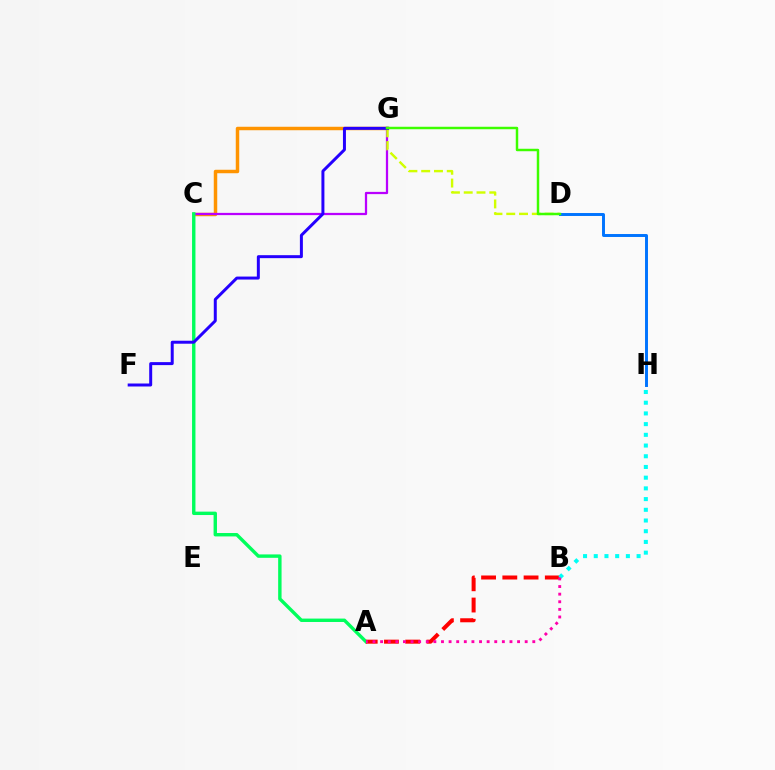{('C', 'G'): [{'color': '#ff9400', 'line_style': 'solid', 'thickness': 2.5}, {'color': '#b900ff', 'line_style': 'solid', 'thickness': 1.62}], ('D', 'G'): [{'color': '#d1ff00', 'line_style': 'dashed', 'thickness': 1.74}, {'color': '#3dff00', 'line_style': 'solid', 'thickness': 1.78}], ('A', 'C'): [{'color': '#00ff5c', 'line_style': 'solid', 'thickness': 2.45}], ('F', 'G'): [{'color': '#2500ff', 'line_style': 'solid', 'thickness': 2.15}], ('D', 'H'): [{'color': '#0074ff', 'line_style': 'solid', 'thickness': 2.12}], ('A', 'B'): [{'color': '#ff0000', 'line_style': 'dashed', 'thickness': 2.89}, {'color': '#ff00ac', 'line_style': 'dotted', 'thickness': 2.07}], ('B', 'H'): [{'color': '#00fff6', 'line_style': 'dotted', 'thickness': 2.91}]}